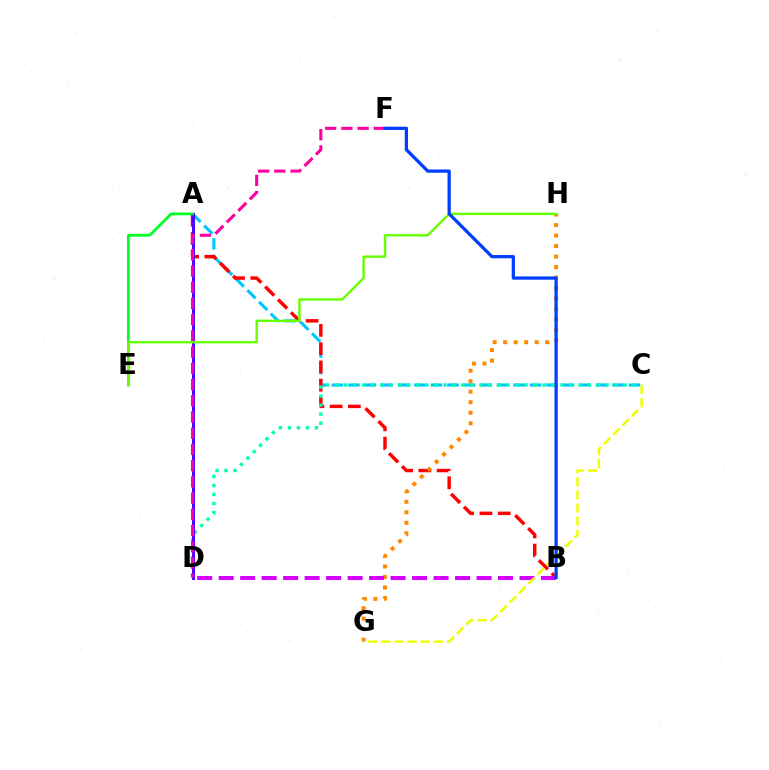{('A', 'C'): [{'color': '#00c7ff', 'line_style': 'dashed', 'thickness': 2.24}], ('A', 'B'): [{'color': '#ff0000', 'line_style': 'dashed', 'thickness': 2.48}], ('C', 'D'): [{'color': '#00ffaf', 'line_style': 'dotted', 'thickness': 2.45}], ('A', 'D'): [{'color': '#4f00ff', 'line_style': 'solid', 'thickness': 2.12}], ('G', 'H'): [{'color': '#ff8800', 'line_style': 'dotted', 'thickness': 2.86}], ('A', 'E'): [{'color': '#00ff27', 'line_style': 'solid', 'thickness': 1.98}], ('D', 'F'): [{'color': '#ff00a0', 'line_style': 'dashed', 'thickness': 2.2}], ('E', 'H'): [{'color': '#66ff00', 'line_style': 'solid', 'thickness': 1.73}], ('B', 'D'): [{'color': '#d600ff', 'line_style': 'dashed', 'thickness': 2.92}], ('C', 'G'): [{'color': '#eeff00', 'line_style': 'dashed', 'thickness': 1.78}], ('B', 'F'): [{'color': '#003fff', 'line_style': 'solid', 'thickness': 2.34}]}